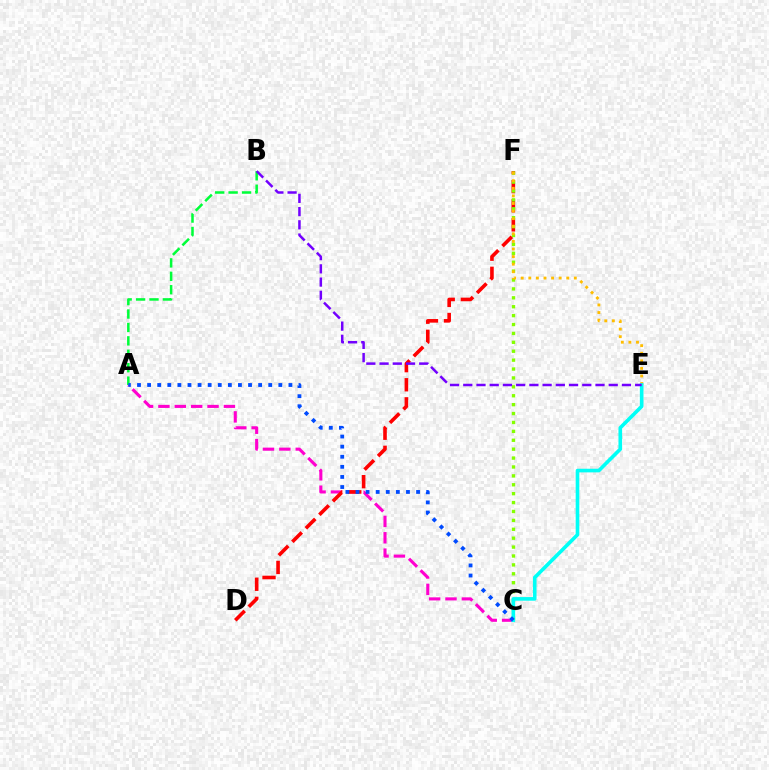{('A', 'C'): [{'color': '#ff00cf', 'line_style': 'dashed', 'thickness': 2.22}, {'color': '#004bff', 'line_style': 'dotted', 'thickness': 2.74}], ('D', 'F'): [{'color': '#ff0000', 'line_style': 'dashed', 'thickness': 2.6}], ('C', 'F'): [{'color': '#84ff00', 'line_style': 'dotted', 'thickness': 2.42}], ('E', 'F'): [{'color': '#ffbd00', 'line_style': 'dotted', 'thickness': 2.06}], ('C', 'E'): [{'color': '#00fff6', 'line_style': 'solid', 'thickness': 2.61}], ('A', 'B'): [{'color': '#00ff39', 'line_style': 'dashed', 'thickness': 1.82}], ('B', 'E'): [{'color': '#7200ff', 'line_style': 'dashed', 'thickness': 1.8}]}